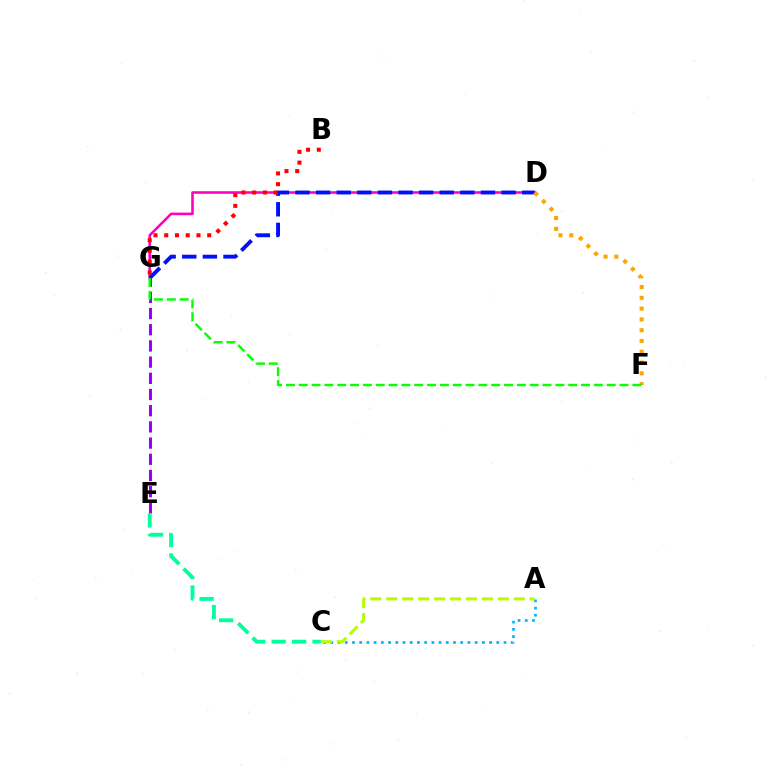{('D', 'G'): [{'color': '#ff00bd', 'line_style': 'solid', 'thickness': 1.86}, {'color': '#0010ff', 'line_style': 'dashed', 'thickness': 2.8}], ('A', 'C'): [{'color': '#00b5ff', 'line_style': 'dotted', 'thickness': 1.96}, {'color': '#b3ff00', 'line_style': 'dashed', 'thickness': 2.16}], ('E', 'G'): [{'color': '#9b00ff', 'line_style': 'dashed', 'thickness': 2.2}], ('D', 'F'): [{'color': '#ffa500', 'line_style': 'dotted', 'thickness': 2.93}], ('B', 'G'): [{'color': '#ff0000', 'line_style': 'dotted', 'thickness': 2.92}], ('C', 'E'): [{'color': '#00ff9d', 'line_style': 'dashed', 'thickness': 2.78}], ('F', 'G'): [{'color': '#08ff00', 'line_style': 'dashed', 'thickness': 1.74}]}